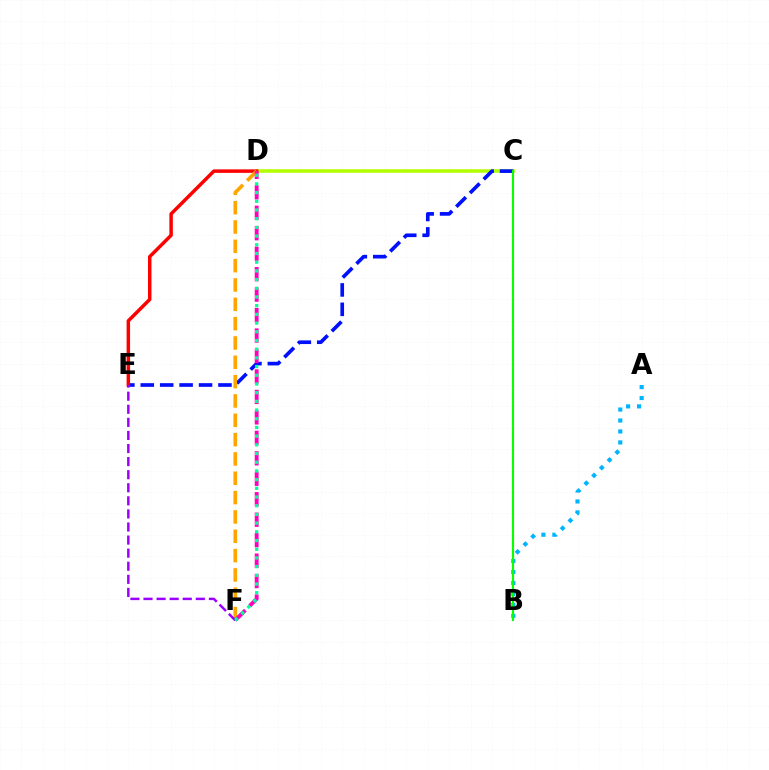{('C', 'D'): [{'color': '#b3ff00', 'line_style': 'solid', 'thickness': 2.54}], ('C', 'E'): [{'color': '#0010ff', 'line_style': 'dashed', 'thickness': 2.64}], ('A', 'B'): [{'color': '#00b5ff', 'line_style': 'dotted', 'thickness': 2.98}], ('D', 'E'): [{'color': '#ff0000', 'line_style': 'solid', 'thickness': 2.51}], ('D', 'F'): [{'color': '#ffa500', 'line_style': 'dashed', 'thickness': 2.63}, {'color': '#ff00bd', 'line_style': 'dashed', 'thickness': 2.78}, {'color': '#00ff9d', 'line_style': 'dotted', 'thickness': 2.36}], ('B', 'C'): [{'color': '#08ff00', 'line_style': 'solid', 'thickness': 1.55}], ('E', 'F'): [{'color': '#9b00ff', 'line_style': 'dashed', 'thickness': 1.78}]}